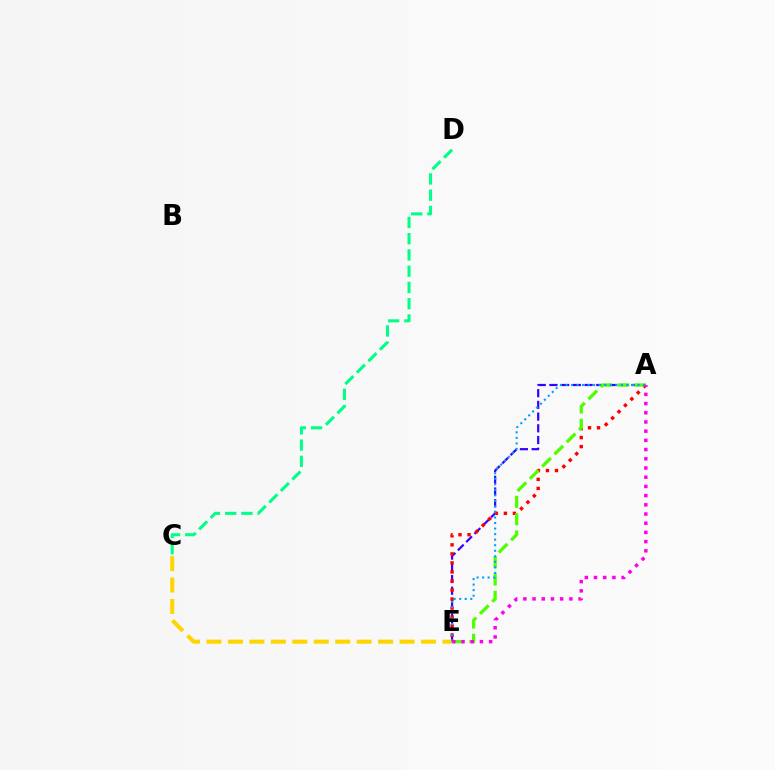{('A', 'E'): [{'color': '#3700ff', 'line_style': 'dashed', 'thickness': 1.59}, {'color': '#ff0000', 'line_style': 'dotted', 'thickness': 2.45}, {'color': '#4fff00', 'line_style': 'dashed', 'thickness': 2.35}, {'color': '#009eff', 'line_style': 'dotted', 'thickness': 1.5}, {'color': '#ff00ed', 'line_style': 'dotted', 'thickness': 2.5}], ('C', 'D'): [{'color': '#00ff86', 'line_style': 'dashed', 'thickness': 2.21}], ('C', 'E'): [{'color': '#ffd500', 'line_style': 'dashed', 'thickness': 2.91}]}